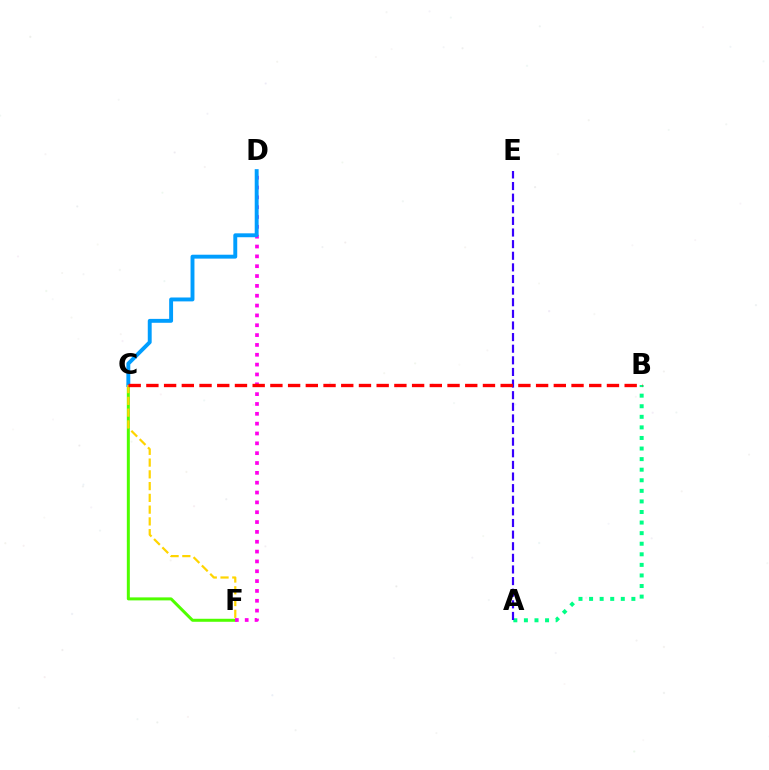{('C', 'F'): [{'color': '#4fff00', 'line_style': 'solid', 'thickness': 2.16}, {'color': '#ffd500', 'line_style': 'dashed', 'thickness': 1.6}], ('D', 'F'): [{'color': '#ff00ed', 'line_style': 'dotted', 'thickness': 2.67}], ('A', 'B'): [{'color': '#00ff86', 'line_style': 'dotted', 'thickness': 2.87}], ('C', 'D'): [{'color': '#009eff', 'line_style': 'solid', 'thickness': 2.81}], ('A', 'E'): [{'color': '#3700ff', 'line_style': 'dashed', 'thickness': 1.58}], ('B', 'C'): [{'color': '#ff0000', 'line_style': 'dashed', 'thickness': 2.41}]}